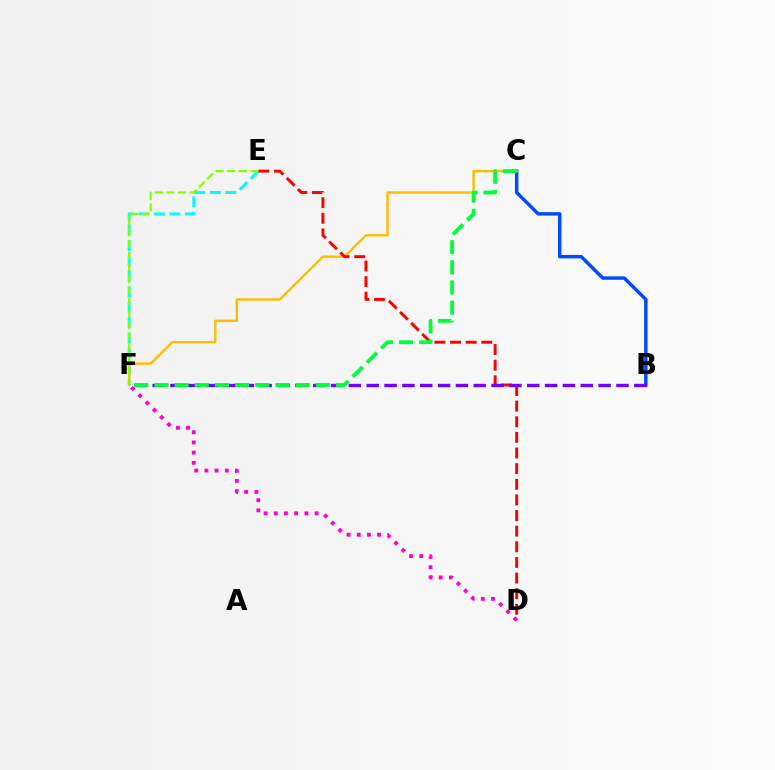{('E', 'F'): [{'color': '#00fff6', 'line_style': 'dashed', 'thickness': 2.1}, {'color': '#84ff00', 'line_style': 'dashed', 'thickness': 1.57}], ('B', 'C'): [{'color': '#004bff', 'line_style': 'solid', 'thickness': 2.49}], ('C', 'F'): [{'color': '#ffbd00', 'line_style': 'solid', 'thickness': 1.74}, {'color': '#00ff39', 'line_style': 'dashed', 'thickness': 2.74}], ('D', 'E'): [{'color': '#ff0000', 'line_style': 'dashed', 'thickness': 2.12}], ('B', 'F'): [{'color': '#7200ff', 'line_style': 'dashed', 'thickness': 2.42}], ('D', 'F'): [{'color': '#ff00cf', 'line_style': 'dotted', 'thickness': 2.77}]}